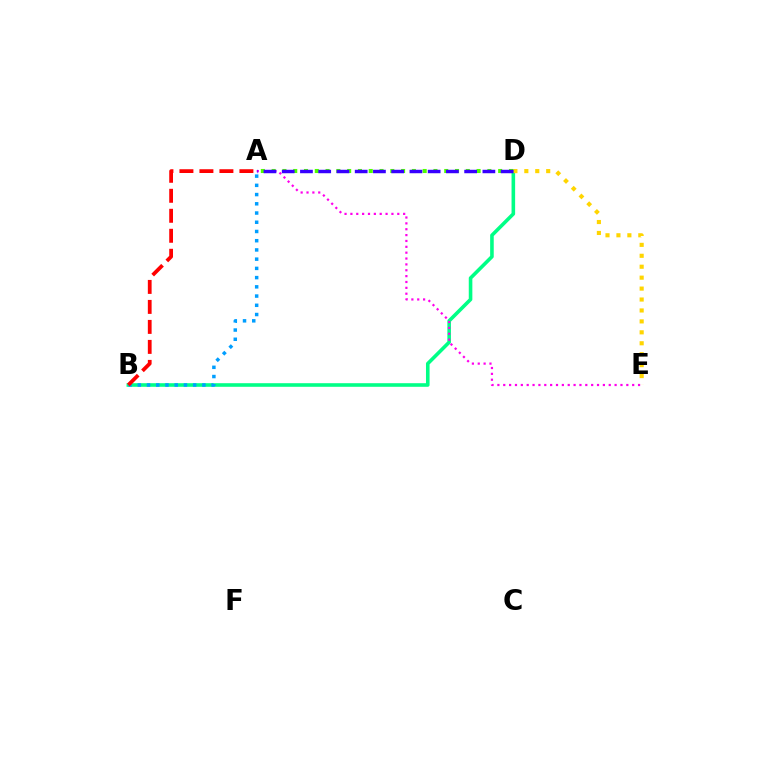{('B', 'D'): [{'color': '#00ff86', 'line_style': 'solid', 'thickness': 2.59}], ('D', 'E'): [{'color': '#ffd500', 'line_style': 'dotted', 'thickness': 2.97}], ('A', 'E'): [{'color': '#ff00ed', 'line_style': 'dotted', 'thickness': 1.59}], ('A', 'D'): [{'color': '#4fff00', 'line_style': 'dotted', 'thickness': 2.93}, {'color': '#3700ff', 'line_style': 'dashed', 'thickness': 2.48}], ('A', 'B'): [{'color': '#009eff', 'line_style': 'dotted', 'thickness': 2.51}, {'color': '#ff0000', 'line_style': 'dashed', 'thickness': 2.72}]}